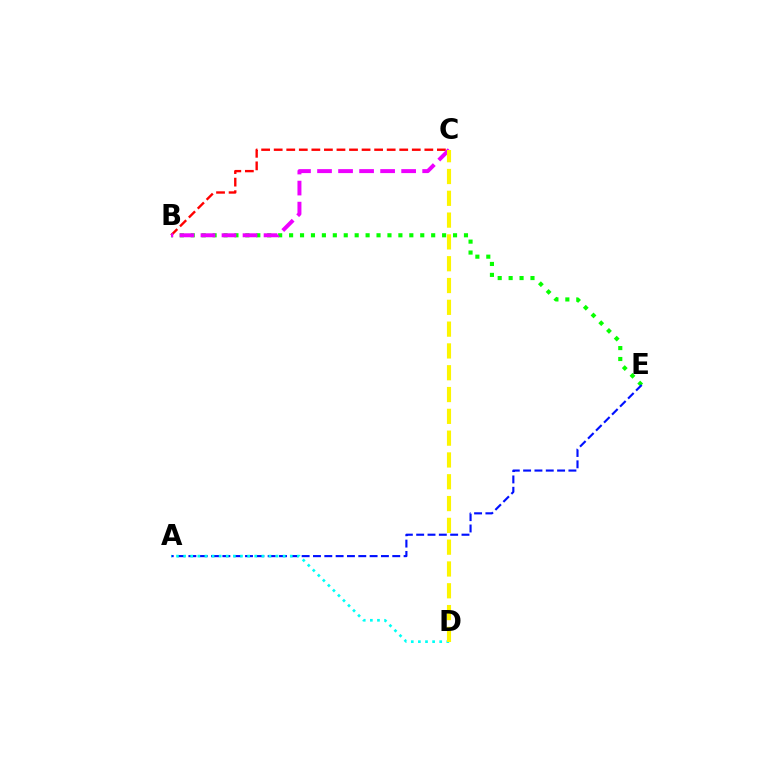{('B', 'E'): [{'color': '#08ff00', 'line_style': 'dotted', 'thickness': 2.97}], ('A', 'E'): [{'color': '#0010ff', 'line_style': 'dashed', 'thickness': 1.54}], ('B', 'C'): [{'color': '#ff0000', 'line_style': 'dashed', 'thickness': 1.71}, {'color': '#ee00ff', 'line_style': 'dashed', 'thickness': 2.86}], ('A', 'D'): [{'color': '#00fff6', 'line_style': 'dotted', 'thickness': 1.93}], ('C', 'D'): [{'color': '#fcf500', 'line_style': 'dashed', 'thickness': 2.96}]}